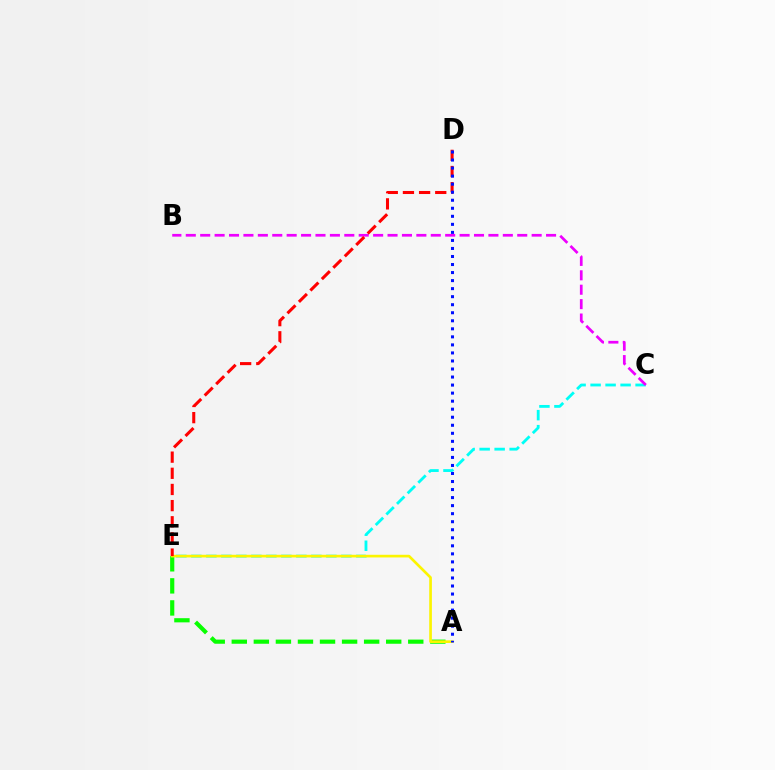{('C', 'E'): [{'color': '#00fff6', 'line_style': 'dashed', 'thickness': 2.04}], ('A', 'E'): [{'color': '#08ff00', 'line_style': 'dashed', 'thickness': 3.0}, {'color': '#fcf500', 'line_style': 'solid', 'thickness': 1.92}], ('B', 'C'): [{'color': '#ee00ff', 'line_style': 'dashed', 'thickness': 1.96}], ('D', 'E'): [{'color': '#ff0000', 'line_style': 'dashed', 'thickness': 2.19}], ('A', 'D'): [{'color': '#0010ff', 'line_style': 'dotted', 'thickness': 2.18}]}